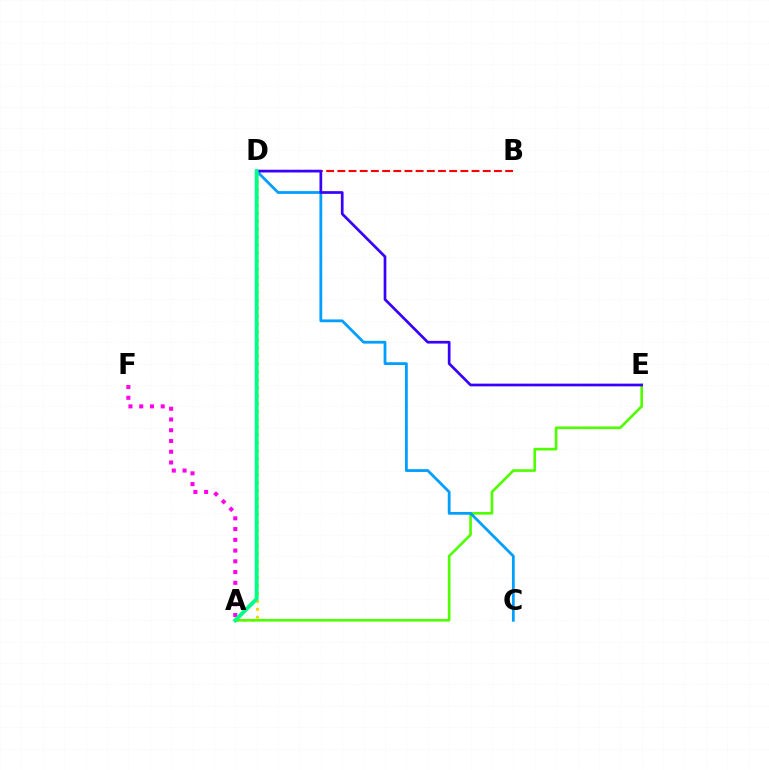{('B', 'D'): [{'color': '#ff0000', 'line_style': 'dashed', 'thickness': 1.52}], ('A', 'D'): [{'color': '#ffd500', 'line_style': 'dotted', 'thickness': 2.15}, {'color': '#00ff86', 'line_style': 'solid', 'thickness': 2.8}], ('A', 'E'): [{'color': '#4fff00', 'line_style': 'solid', 'thickness': 1.9}], ('A', 'F'): [{'color': '#ff00ed', 'line_style': 'dotted', 'thickness': 2.92}], ('C', 'D'): [{'color': '#009eff', 'line_style': 'solid', 'thickness': 2.0}], ('D', 'E'): [{'color': '#3700ff', 'line_style': 'solid', 'thickness': 1.95}]}